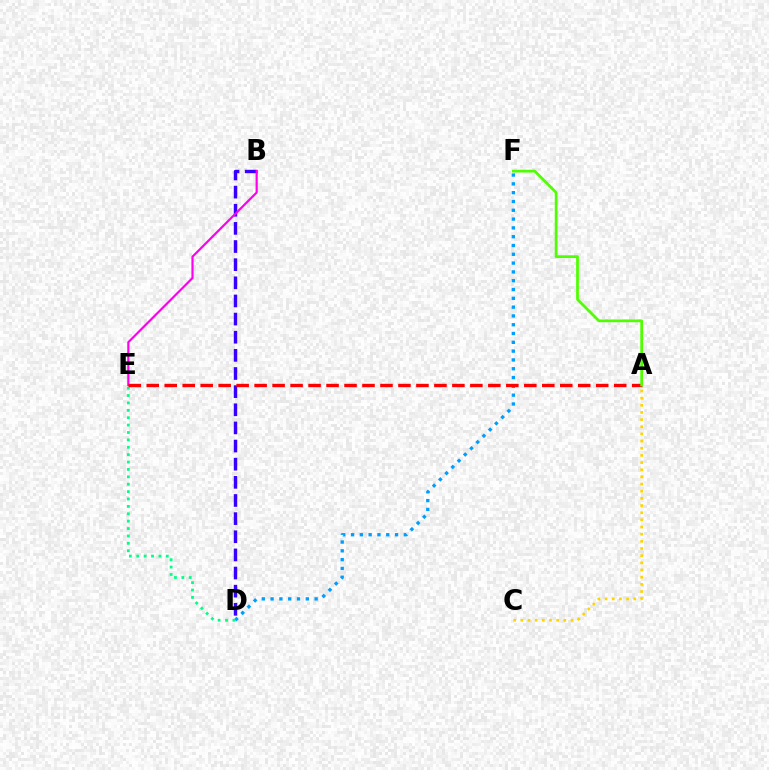{('D', 'F'): [{'color': '#009eff', 'line_style': 'dotted', 'thickness': 2.39}], ('A', 'C'): [{'color': '#ffd500', 'line_style': 'dotted', 'thickness': 1.95}], ('B', 'D'): [{'color': '#3700ff', 'line_style': 'dashed', 'thickness': 2.46}], ('B', 'E'): [{'color': '#ff00ed', 'line_style': 'solid', 'thickness': 1.57}], ('D', 'E'): [{'color': '#00ff86', 'line_style': 'dotted', 'thickness': 2.01}], ('A', 'E'): [{'color': '#ff0000', 'line_style': 'dashed', 'thickness': 2.44}], ('A', 'F'): [{'color': '#4fff00', 'line_style': 'solid', 'thickness': 1.98}]}